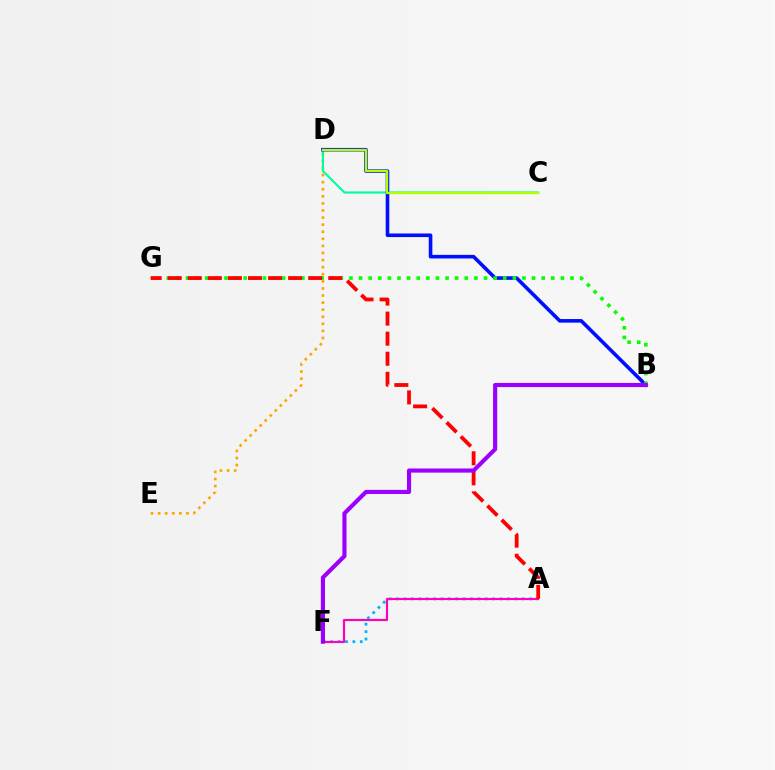{('D', 'E'): [{'color': '#ffa500', 'line_style': 'dotted', 'thickness': 1.92}], ('C', 'D'): [{'color': '#00ff9d', 'line_style': 'solid', 'thickness': 1.54}, {'color': '#b3ff00', 'line_style': 'solid', 'thickness': 1.74}], ('A', 'F'): [{'color': '#00b5ff', 'line_style': 'dotted', 'thickness': 2.01}, {'color': '#ff00bd', 'line_style': 'solid', 'thickness': 1.56}], ('B', 'D'): [{'color': '#0010ff', 'line_style': 'solid', 'thickness': 2.6}], ('B', 'G'): [{'color': '#08ff00', 'line_style': 'dotted', 'thickness': 2.61}], ('A', 'G'): [{'color': '#ff0000', 'line_style': 'dashed', 'thickness': 2.73}], ('B', 'F'): [{'color': '#9b00ff', 'line_style': 'solid', 'thickness': 2.98}]}